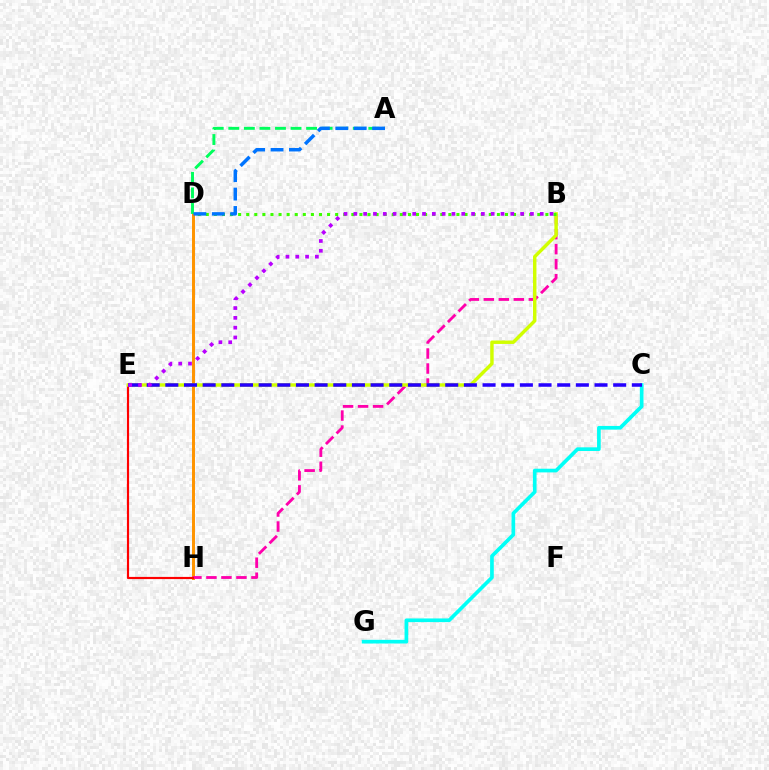{('C', 'G'): [{'color': '#00fff6', 'line_style': 'solid', 'thickness': 2.64}], ('D', 'H'): [{'color': '#ff9400', 'line_style': 'solid', 'thickness': 2.14}], ('B', 'H'): [{'color': '#ff00ac', 'line_style': 'dashed', 'thickness': 2.04}], ('E', 'H'): [{'color': '#ff0000', 'line_style': 'solid', 'thickness': 1.57}], ('A', 'D'): [{'color': '#00ff5c', 'line_style': 'dashed', 'thickness': 2.11}, {'color': '#0074ff', 'line_style': 'dashed', 'thickness': 2.5}], ('B', 'E'): [{'color': '#d1ff00', 'line_style': 'solid', 'thickness': 2.48}, {'color': '#b900ff', 'line_style': 'dotted', 'thickness': 2.67}], ('C', 'E'): [{'color': '#2500ff', 'line_style': 'dashed', 'thickness': 2.53}], ('B', 'D'): [{'color': '#3dff00', 'line_style': 'dotted', 'thickness': 2.2}]}